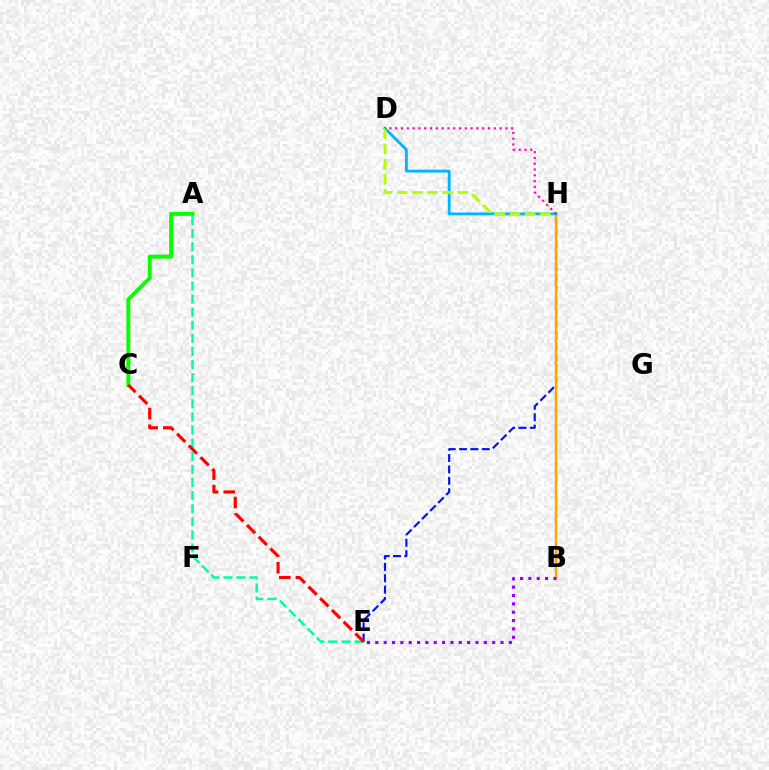{('A', 'E'): [{'color': '#00ff9d', 'line_style': 'dashed', 'thickness': 1.78}], ('E', 'H'): [{'color': '#0010ff', 'line_style': 'dashed', 'thickness': 1.55}], ('B', 'H'): [{'color': '#ffa500', 'line_style': 'solid', 'thickness': 1.79}], ('A', 'C'): [{'color': '#08ff00', 'line_style': 'solid', 'thickness': 2.84}], ('D', 'H'): [{'color': '#00b5ff', 'line_style': 'solid', 'thickness': 2.05}, {'color': '#b3ff00', 'line_style': 'dashed', 'thickness': 2.07}, {'color': '#ff00bd', 'line_style': 'dotted', 'thickness': 1.57}], ('C', 'E'): [{'color': '#ff0000', 'line_style': 'dashed', 'thickness': 2.25}], ('B', 'E'): [{'color': '#9b00ff', 'line_style': 'dotted', 'thickness': 2.27}]}